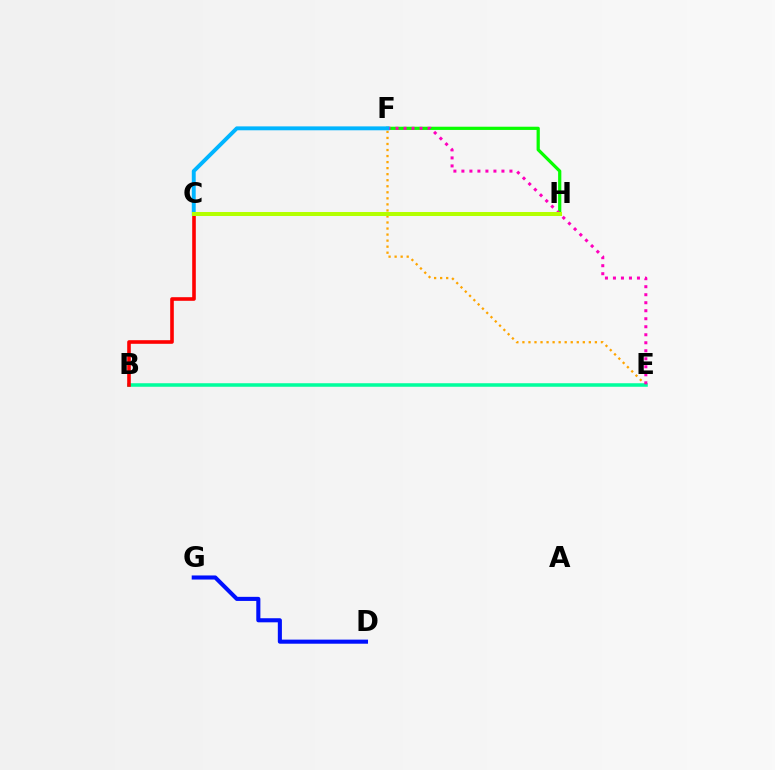{('E', 'F'): [{'color': '#ffa500', 'line_style': 'dotted', 'thickness': 1.64}, {'color': '#ff00bd', 'line_style': 'dotted', 'thickness': 2.18}], ('C', 'H'): [{'color': '#9b00ff', 'line_style': 'solid', 'thickness': 2.05}, {'color': '#b3ff00', 'line_style': 'solid', 'thickness': 2.89}], ('F', 'H'): [{'color': '#08ff00', 'line_style': 'solid', 'thickness': 2.32}], ('B', 'E'): [{'color': '#00ff9d', 'line_style': 'solid', 'thickness': 2.54}], ('B', 'C'): [{'color': '#ff0000', 'line_style': 'solid', 'thickness': 2.6}], ('C', 'F'): [{'color': '#00b5ff', 'line_style': 'solid', 'thickness': 2.81}], ('D', 'G'): [{'color': '#0010ff', 'line_style': 'solid', 'thickness': 2.94}]}